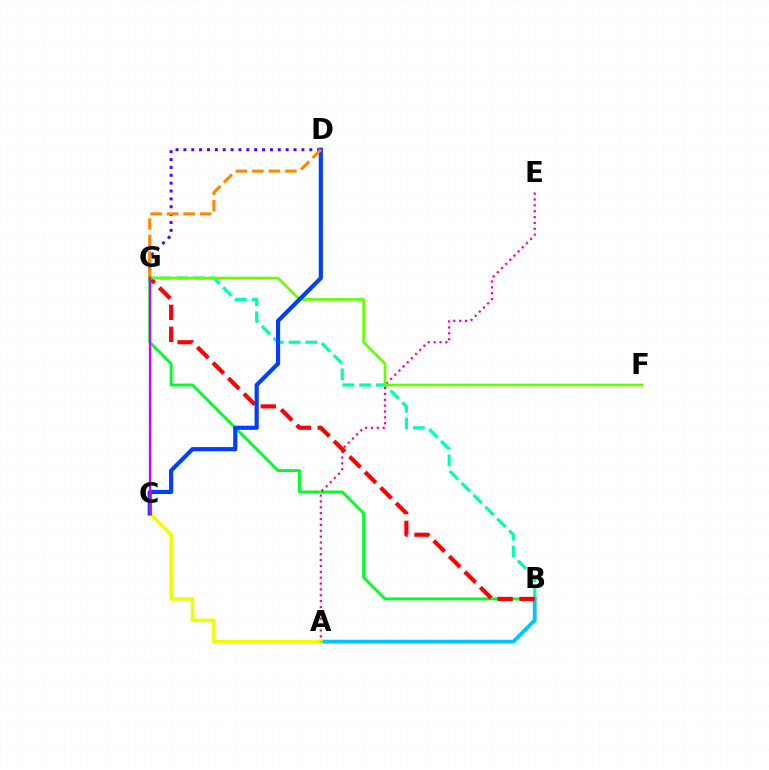{('B', 'G'): [{'color': '#00ffaf', 'line_style': 'dashed', 'thickness': 2.28}, {'color': '#00ff27', 'line_style': 'solid', 'thickness': 2.08}, {'color': '#ff0000', 'line_style': 'dashed', 'thickness': 2.98}], ('A', 'B'): [{'color': '#00c7ff', 'line_style': 'solid', 'thickness': 2.8}], ('D', 'G'): [{'color': '#4f00ff', 'line_style': 'dotted', 'thickness': 2.14}, {'color': '#ff8800', 'line_style': 'dashed', 'thickness': 2.24}], ('A', 'C'): [{'color': '#eeff00', 'line_style': 'solid', 'thickness': 2.54}], ('A', 'E'): [{'color': '#ff00a0', 'line_style': 'dotted', 'thickness': 1.59}], ('F', 'G'): [{'color': '#66ff00', 'line_style': 'solid', 'thickness': 1.94}], ('C', 'D'): [{'color': '#003fff', 'line_style': 'solid', 'thickness': 2.99}], ('C', 'G'): [{'color': '#d600ff', 'line_style': 'solid', 'thickness': 1.66}]}